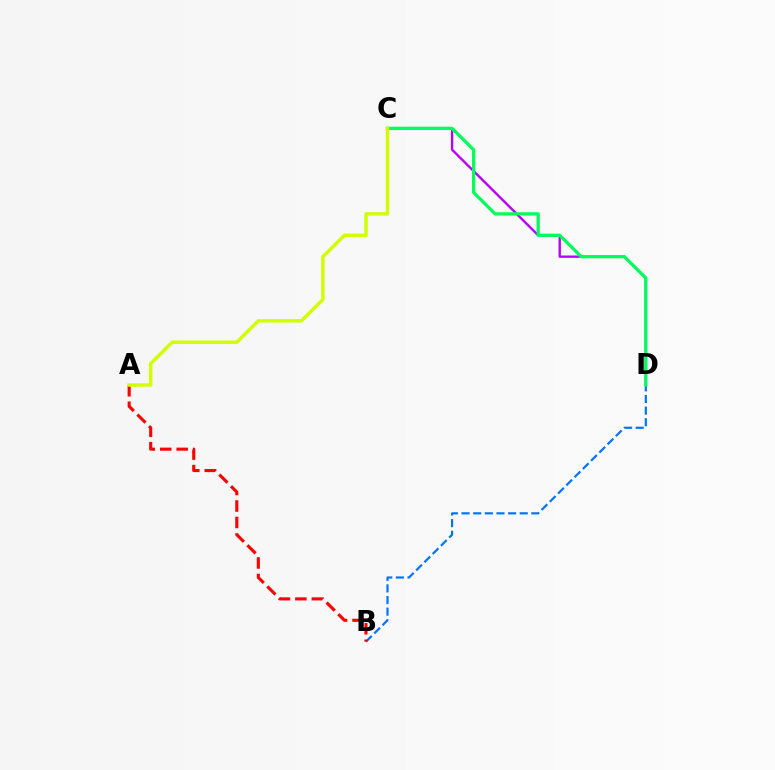{('B', 'D'): [{'color': '#0074ff', 'line_style': 'dashed', 'thickness': 1.58}], ('C', 'D'): [{'color': '#b900ff', 'line_style': 'solid', 'thickness': 1.7}, {'color': '#00ff5c', 'line_style': 'solid', 'thickness': 2.34}], ('A', 'B'): [{'color': '#ff0000', 'line_style': 'dashed', 'thickness': 2.24}], ('A', 'C'): [{'color': '#d1ff00', 'line_style': 'solid', 'thickness': 2.48}]}